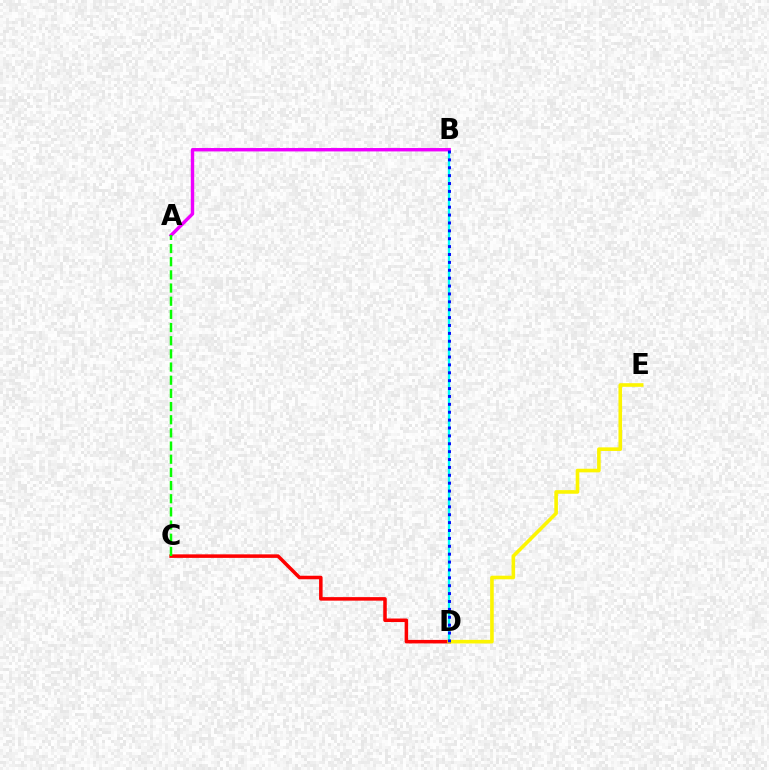{('C', 'D'): [{'color': '#ff0000', 'line_style': 'solid', 'thickness': 2.54}], ('B', 'D'): [{'color': '#00fff6', 'line_style': 'solid', 'thickness': 1.66}, {'color': '#0010ff', 'line_style': 'dotted', 'thickness': 2.14}], ('A', 'B'): [{'color': '#ee00ff', 'line_style': 'solid', 'thickness': 2.45}], ('A', 'C'): [{'color': '#08ff00', 'line_style': 'dashed', 'thickness': 1.79}], ('D', 'E'): [{'color': '#fcf500', 'line_style': 'solid', 'thickness': 2.6}]}